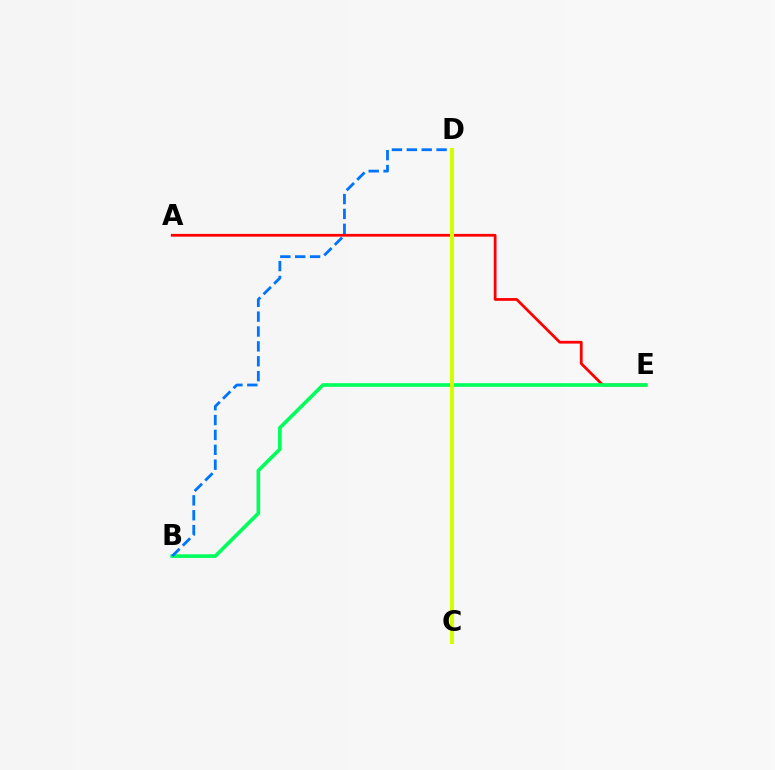{('A', 'E'): [{'color': '#ff0000', 'line_style': 'solid', 'thickness': 1.99}], ('C', 'D'): [{'color': '#b900ff', 'line_style': 'solid', 'thickness': 1.85}, {'color': '#d1ff00', 'line_style': 'solid', 'thickness': 2.91}], ('B', 'E'): [{'color': '#00ff5c', 'line_style': 'solid', 'thickness': 2.63}], ('B', 'D'): [{'color': '#0074ff', 'line_style': 'dashed', 'thickness': 2.02}]}